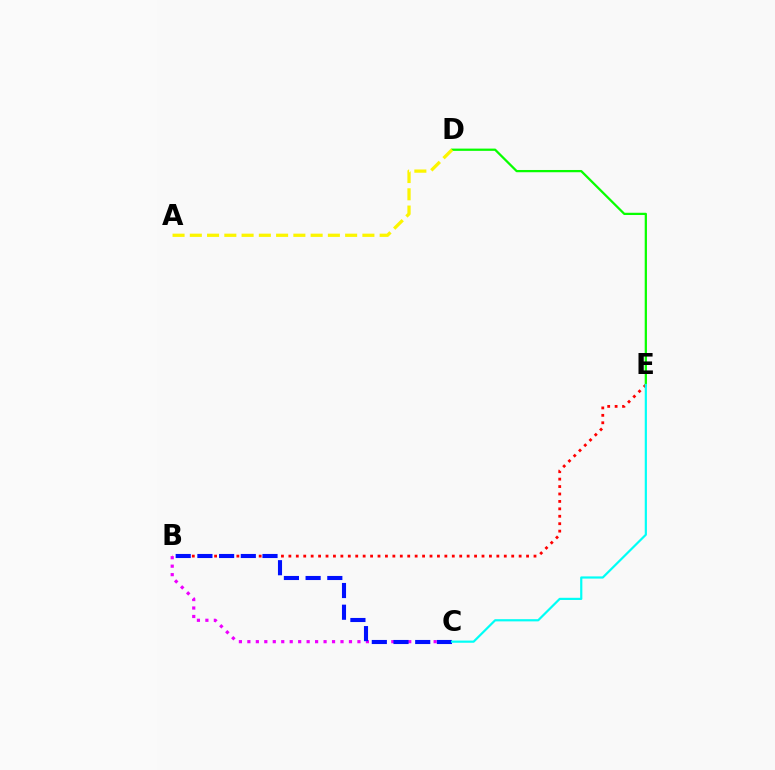{('B', 'E'): [{'color': '#ff0000', 'line_style': 'dotted', 'thickness': 2.02}], ('B', 'C'): [{'color': '#ee00ff', 'line_style': 'dotted', 'thickness': 2.3}, {'color': '#0010ff', 'line_style': 'dashed', 'thickness': 2.95}], ('D', 'E'): [{'color': '#08ff00', 'line_style': 'solid', 'thickness': 1.62}], ('A', 'D'): [{'color': '#fcf500', 'line_style': 'dashed', 'thickness': 2.34}], ('C', 'E'): [{'color': '#00fff6', 'line_style': 'solid', 'thickness': 1.58}]}